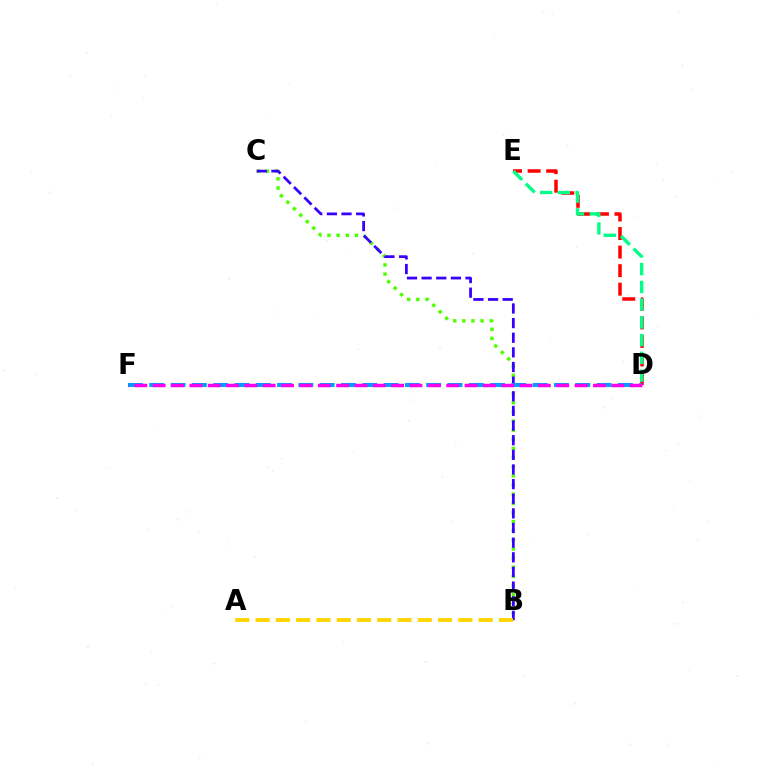{('B', 'C'): [{'color': '#4fff00', 'line_style': 'dotted', 'thickness': 2.48}, {'color': '#3700ff', 'line_style': 'dashed', 'thickness': 1.99}], ('D', 'E'): [{'color': '#ff0000', 'line_style': 'dashed', 'thickness': 2.52}, {'color': '#00ff86', 'line_style': 'dashed', 'thickness': 2.41}], ('D', 'F'): [{'color': '#009eff', 'line_style': 'dashed', 'thickness': 2.89}, {'color': '#ff00ed', 'line_style': 'dashed', 'thickness': 2.49}], ('A', 'B'): [{'color': '#ffd500', 'line_style': 'dashed', 'thickness': 2.75}]}